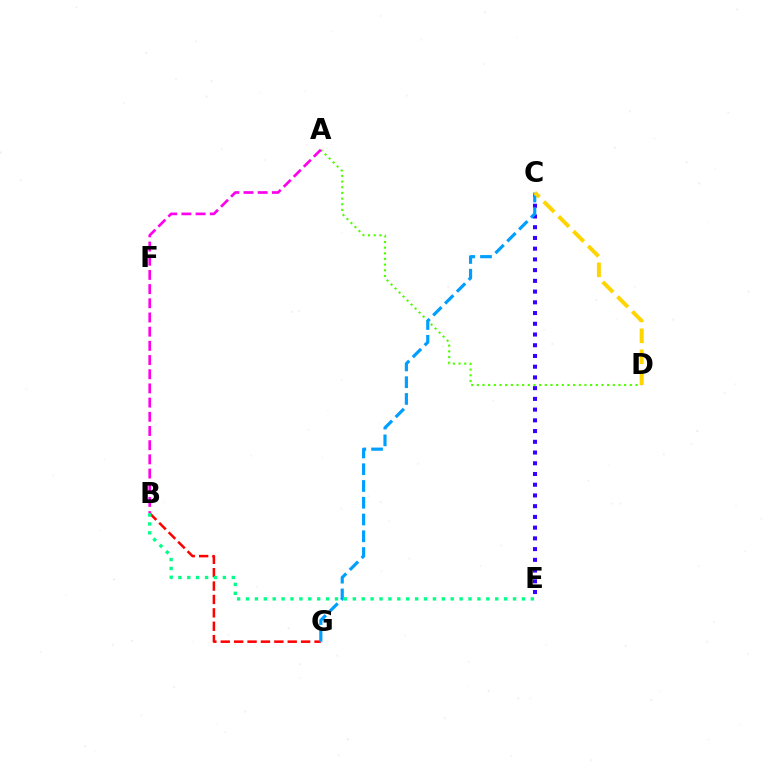{('B', 'G'): [{'color': '#ff0000', 'line_style': 'dashed', 'thickness': 1.82}], ('C', 'E'): [{'color': '#3700ff', 'line_style': 'dotted', 'thickness': 2.92}], ('A', 'D'): [{'color': '#4fff00', 'line_style': 'dotted', 'thickness': 1.54}], ('A', 'B'): [{'color': '#ff00ed', 'line_style': 'dashed', 'thickness': 1.93}], ('C', 'G'): [{'color': '#009eff', 'line_style': 'dashed', 'thickness': 2.28}], ('C', 'D'): [{'color': '#ffd500', 'line_style': 'dashed', 'thickness': 2.84}], ('B', 'E'): [{'color': '#00ff86', 'line_style': 'dotted', 'thickness': 2.42}]}